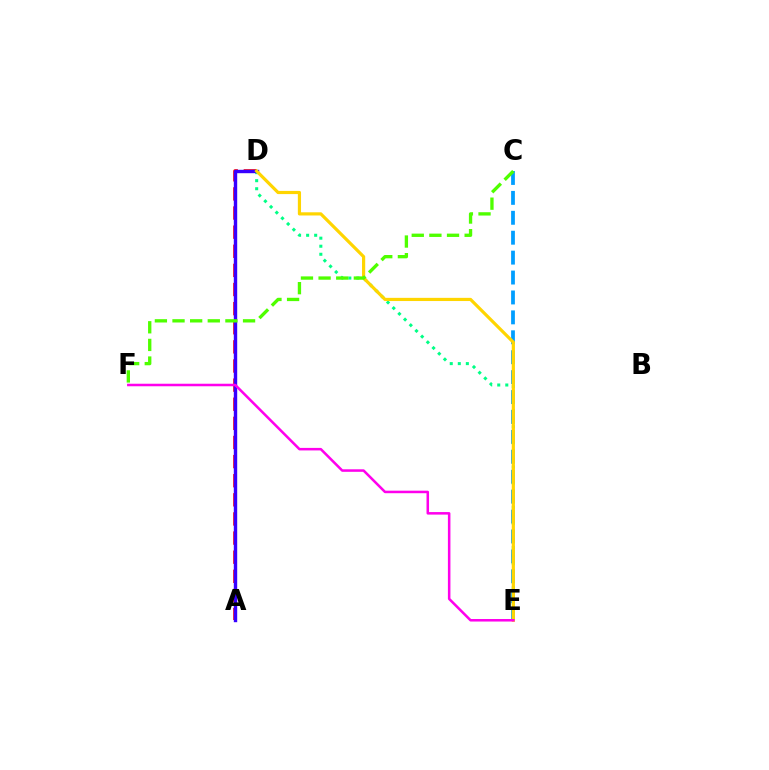{('D', 'E'): [{'color': '#00ff86', 'line_style': 'dotted', 'thickness': 2.19}, {'color': '#ffd500', 'line_style': 'solid', 'thickness': 2.3}], ('C', 'E'): [{'color': '#009eff', 'line_style': 'dashed', 'thickness': 2.71}], ('A', 'D'): [{'color': '#ff0000', 'line_style': 'dashed', 'thickness': 2.6}, {'color': '#3700ff', 'line_style': 'solid', 'thickness': 2.45}], ('C', 'F'): [{'color': '#4fff00', 'line_style': 'dashed', 'thickness': 2.4}], ('E', 'F'): [{'color': '#ff00ed', 'line_style': 'solid', 'thickness': 1.82}]}